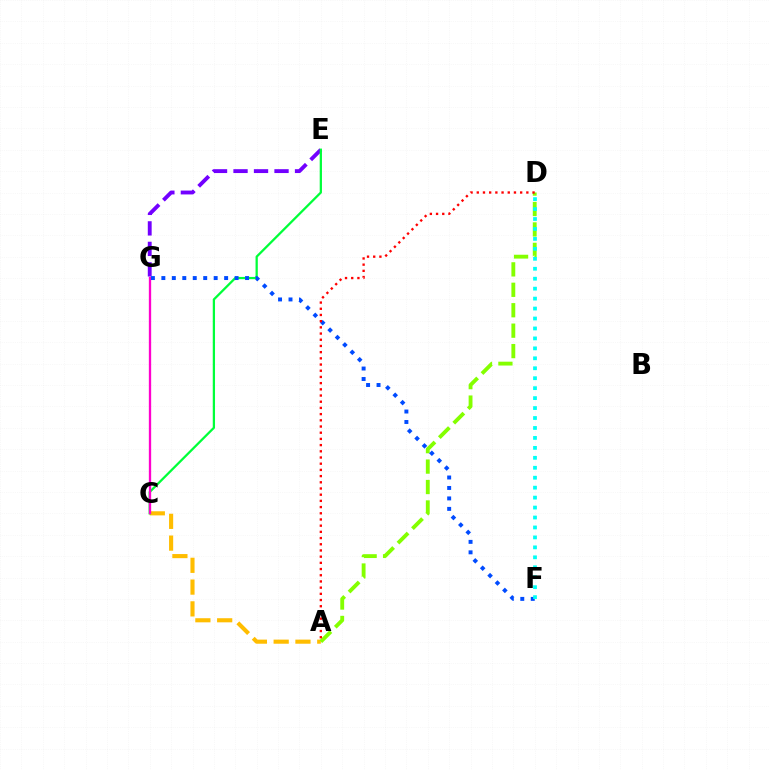{('E', 'G'): [{'color': '#7200ff', 'line_style': 'dashed', 'thickness': 2.79}], ('A', 'C'): [{'color': '#ffbd00', 'line_style': 'dashed', 'thickness': 2.96}], ('C', 'E'): [{'color': '#00ff39', 'line_style': 'solid', 'thickness': 1.63}], ('A', 'D'): [{'color': '#84ff00', 'line_style': 'dashed', 'thickness': 2.78}, {'color': '#ff0000', 'line_style': 'dotted', 'thickness': 1.68}], ('C', 'G'): [{'color': '#ff00cf', 'line_style': 'solid', 'thickness': 1.67}], ('F', 'G'): [{'color': '#004bff', 'line_style': 'dotted', 'thickness': 2.84}], ('D', 'F'): [{'color': '#00fff6', 'line_style': 'dotted', 'thickness': 2.7}]}